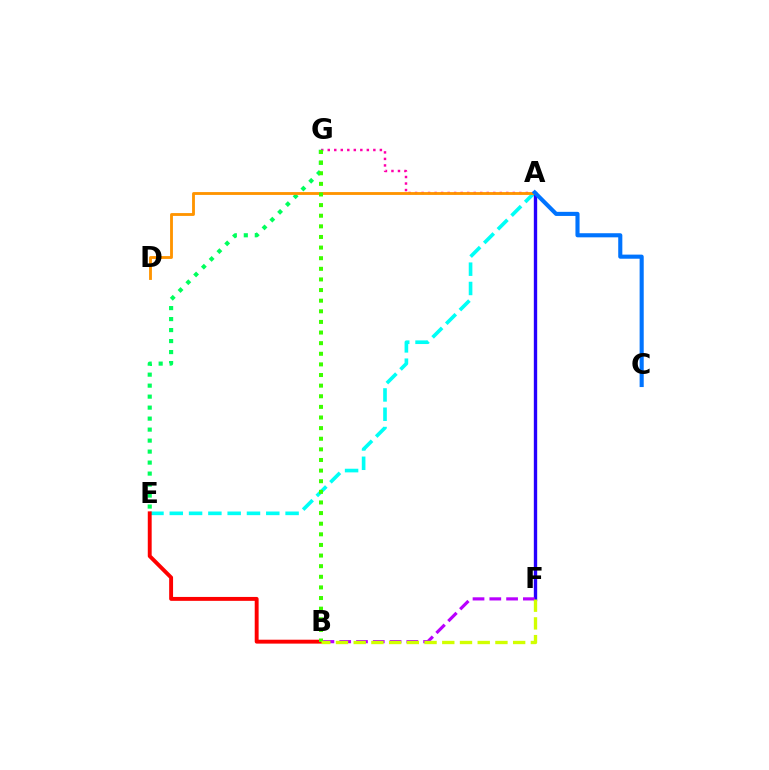{('A', 'E'): [{'color': '#00fff6', 'line_style': 'dashed', 'thickness': 2.62}], ('B', 'E'): [{'color': '#ff0000', 'line_style': 'solid', 'thickness': 2.81}], ('A', 'G'): [{'color': '#ff00ac', 'line_style': 'dotted', 'thickness': 1.77}], ('A', 'F'): [{'color': '#2500ff', 'line_style': 'solid', 'thickness': 2.42}], ('E', 'G'): [{'color': '#00ff5c', 'line_style': 'dotted', 'thickness': 2.99}], ('A', 'D'): [{'color': '#ff9400', 'line_style': 'solid', 'thickness': 2.05}], ('B', 'F'): [{'color': '#b900ff', 'line_style': 'dashed', 'thickness': 2.28}, {'color': '#d1ff00', 'line_style': 'dashed', 'thickness': 2.41}], ('B', 'G'): [{'color': '#3dff00', 'line_style': 'dotted', 'thickness': 2.89}], ('A', 'C'): [{'color': '#0074ff', 'line_style': 'solid', 'thickness': 2.96}]}